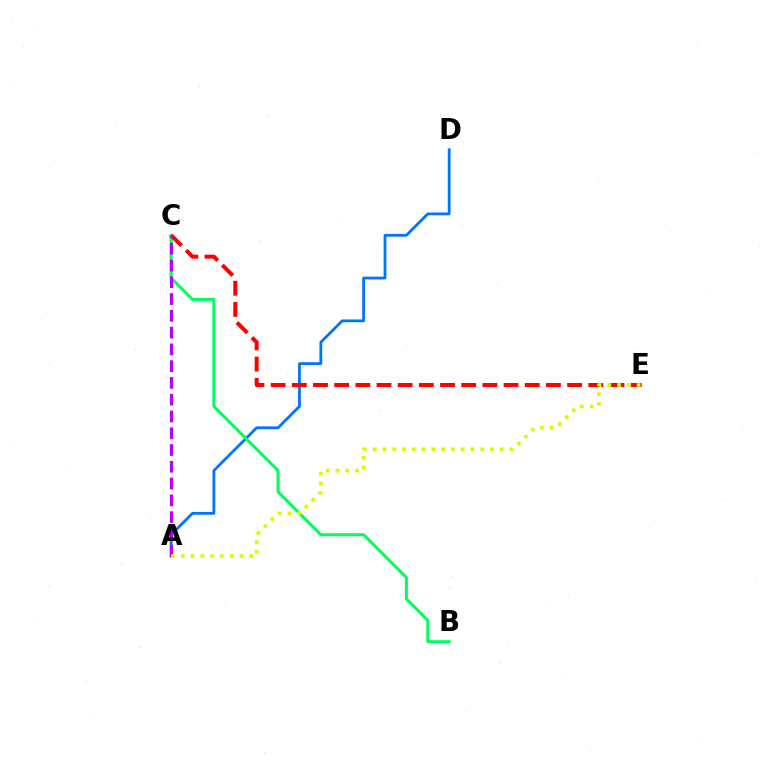{('A', 'D'): [{'color': '#0074ff', 'line_style': 'solid', 'thickness': 2.01}], ('B', 'C'): [{'color': '#00ff5c', 'line_style': 'solid', 'thickness': 2.17}], ('C', 'E'): [{'color': '#ff0000', 'line_style': 'dashed', 'thickness': 2.88}], ('A', 'C'): [{'color': '#b900ff', 'line_style': 'dashed', 'thickness': 2.28}], ('A', 'E'): [{'color': '#d1ff00', 'line_style': 'dotted', 'thickness': 2.66}]}